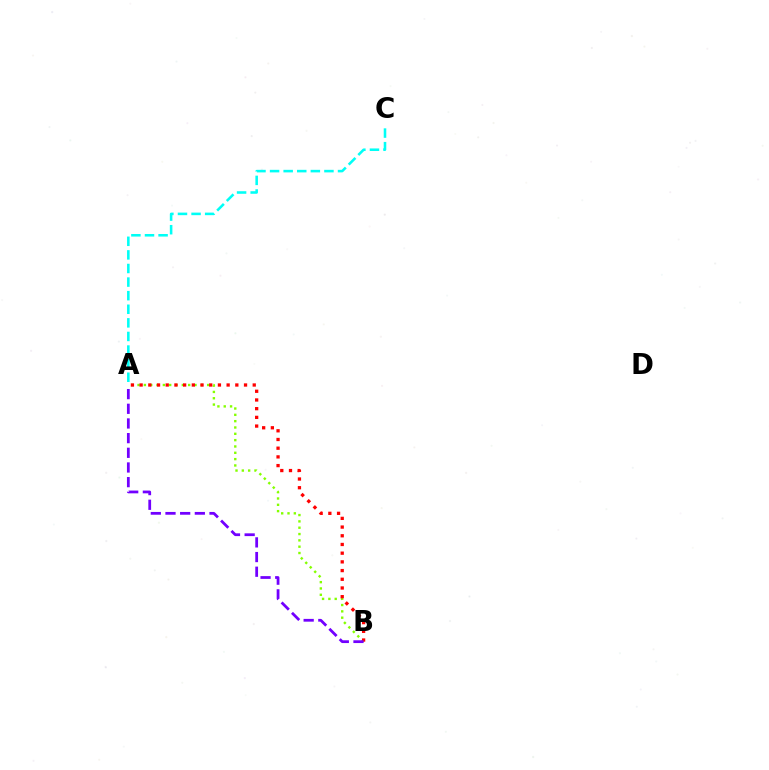{('A', 'B'): [{'color': '#84ff00', 'line_style': 'dotted', 'thickness': 1.72}, {'color': '#ff0000', 'line_style': 'dotted', 'thickness': 2.36}, {'color': '#7200ff', 'line_style': 'dashed', 'thickness': 1.99}], ('A', 'C'): [{'color': '#00fff6', 'line_style': 'dashed', 'thickness': 1.85}]}